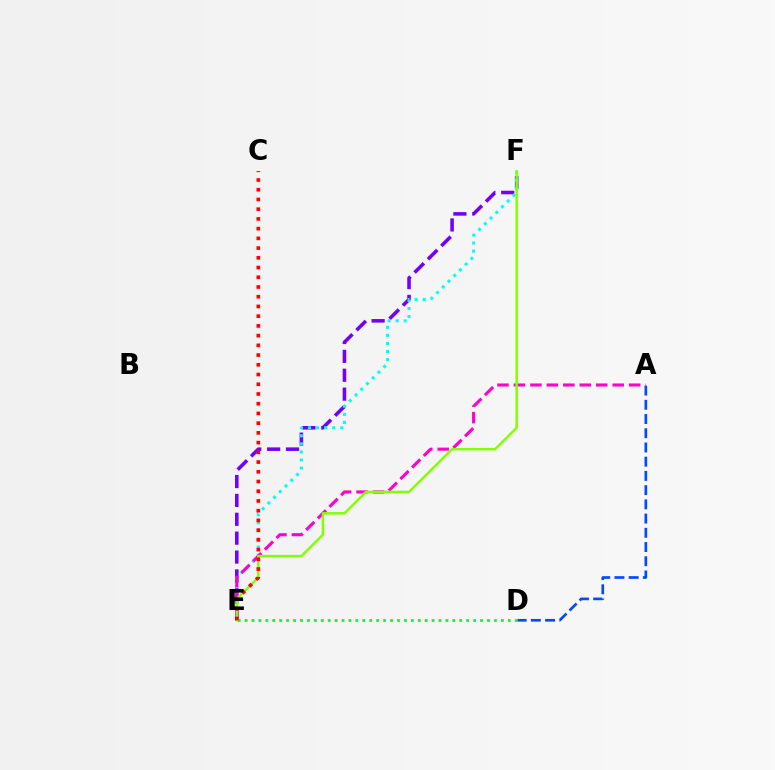{('E', 'F'): [{'color': '#7200ff', 'line_style': 'dashed', 'thickness': 2.56}, {'color': '#00fff6', 'line_style': 'dotted', 'thickness': 2.19}, {'color': '#84ff00', 'line_style': 'solid', 'thickness': 1.79}], ('A', 'D'): [{'color': '#004bff', 'line_style': 'dashed', 'thickness': 1.93}], ('A', 'E'): [{'color': '#ff00cf', 'line_style': 'dashed', 'thickness': 2.24}], ('D', 'E'): [{'color': '#ffbd00', 'line_style': 'dotted', 'thickness': 1.88}, {'color': '#00ff39', 'line_style': 'dotted', 'thickness': 1.88}], ('C', 'E'): [{'color': '#ff0000', 'line_style': 'dotted', 'thickness': 2.64}]}